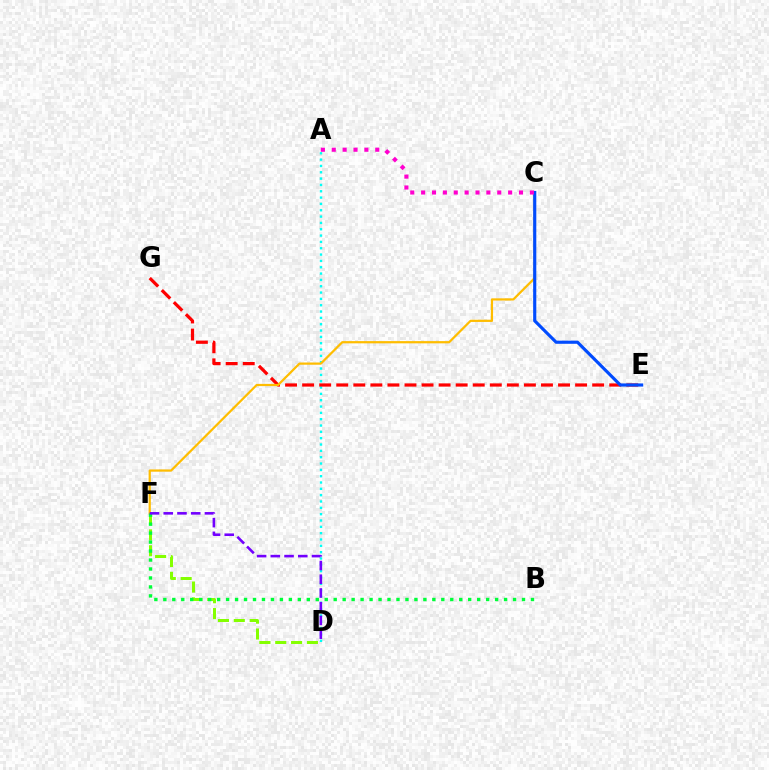{('A', 'D'): [{'color': '#00fff6', 'line_style': 'dotted', 'thickness': 1.72}], ('E', 'G'): [{'color': '#ff0000', 'line_style': 'dashed', 'thickness': 2.32}], ('C', 'F'): [{'color': '#ffbd00', 'line_style': 'solid', 'thickness': 1.6}], ('C', 'E'): [{'color': '#004bff', 'line_style': 'solid', 'thickness': 2.27}], ('D', 'F'): [{'color': '#84ff00', 'line_style': 'dashed', 'thickness': 2.15}, {'color': '#7200ff', 'line_style': 'dashed', 'thickness': 1.87}], ('B', 'F'): [{'color': '#00ff39', 'line_style': 'dotted', 'thickness': 2.44}], ('A', 'C'): [{'color': '#ff00cf', 'line_style': 'dotted', 'thickness': 2.95}]}